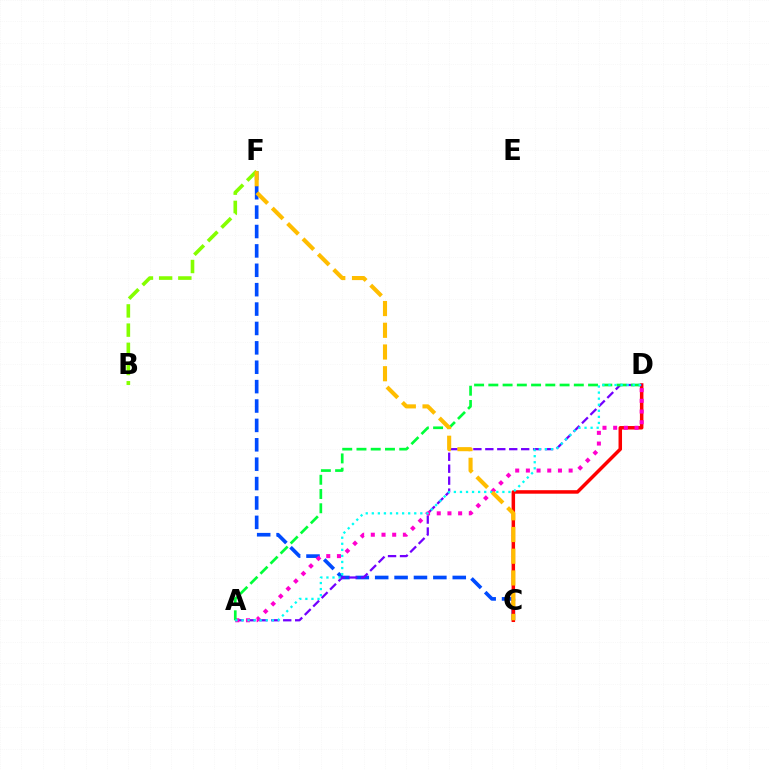{('C', 'F'): [{'color': '#004bff', 'line_style': 'dashed', 'thickness': 2.63}, {'color': '#ffbd00', 'line_style': 'dashed', 'thickness': 2.95}], ('C', 'D'): [{'color': '#ff0000', 'line_style': 'solid', 'thickness': 2.52}], ('A', 'D'): [{'color': '#7200ff', 'line_style': 'dashed', 'thickness': 1.62}, {'color': '#ff00cf', 'line_style': 'dotted', 'thickness': 2.9}, {'color': '#00ff39', 'line_style': 'dashed', 'thickness': 1.94}, {'color': '#00fff6', 'line_style': 'dotted', 'thickness': 1.65}], ('B', 'F'): [{'color': '#84ff00', 'line_style': 'dashed', 'thickness': 2.61}]}